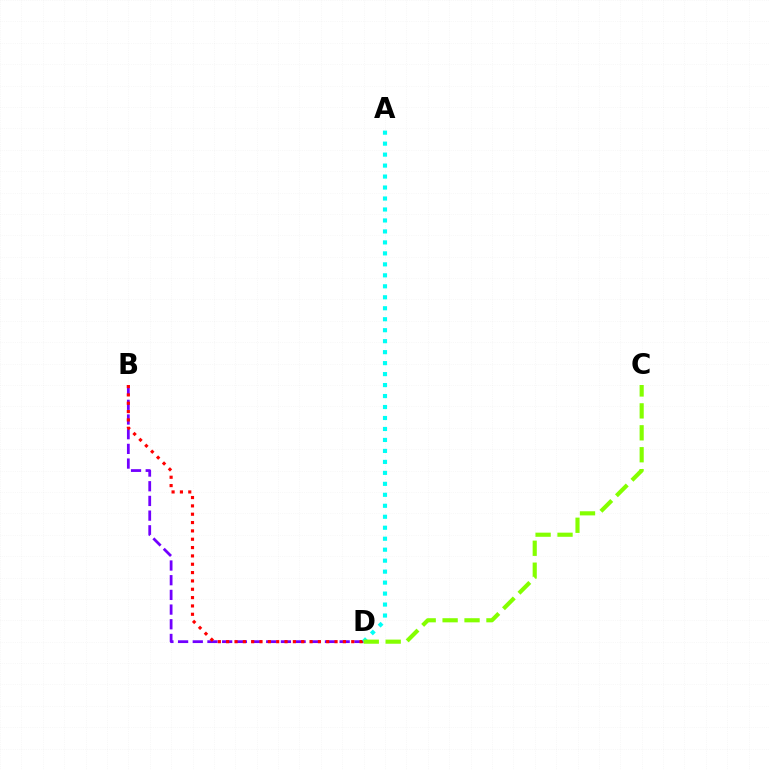{('B', 'D'): [{'color': '#7200ff', 'line_style': 'dashed', 'thickness': 2.0}, {'color': '#ff0000', 'line_style': 'dotted', 'thickness': 2.27}], ('A', 'D'): [{'color': '#00fff6', 'line_style': 'dotted', 'thickness': 2.98}], ('C', 'D'): [{'color': '#84ff00', 'line_style': 'dashed', 'thickness': 2.98}]}